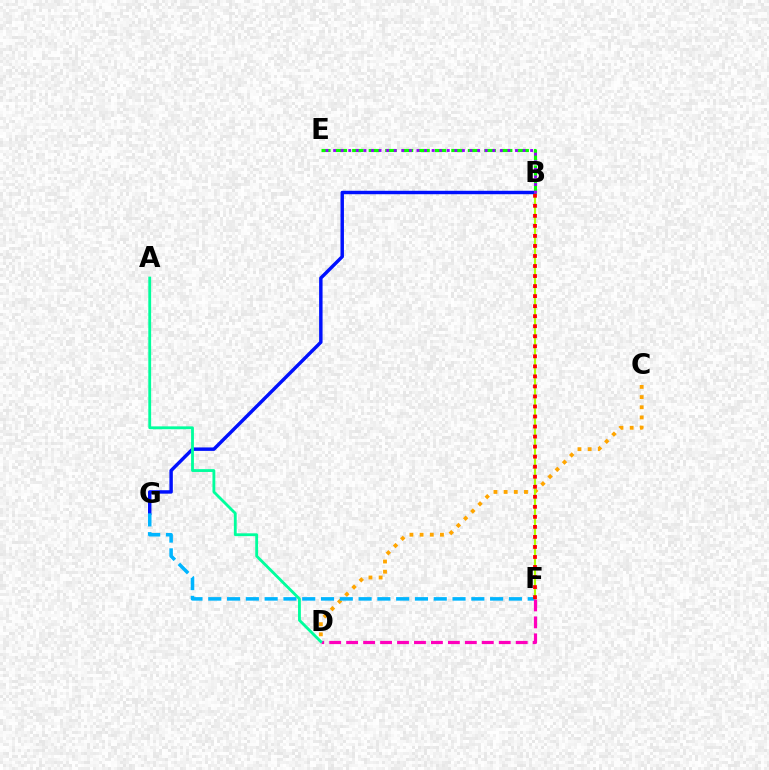{('C', 'D'): [{'color': '#ffa500', 'line_style': 'dotted', 'thickness': 2.76}], ('B', 'F'): [{'color': '#b3ff00', 'line_style': 'solid', 'thickness': 1.56}, {'color': '#ff0000', 'line_style': 'dotted', 'thickness': 2.73}], ('B', 'G'): [{'color': '#0010ff', 'line_style': 'solid', 'thickness': 2.48}], ('F', 'G'): [{'color': '#00b5ff', 'line_style': 'dashed', 'thickness': 2.55}], ('B', 'E'): [{'color': '#08ff00', 'line_style': 'dashed', 'thickness': 2.24}, {'color': '#9b00ff', 'line_style': 'dotted', 'thickness': 2.06}], ('D', 'F'): [{'color': '#ff00bd', 'line_style': 'dashed', 'thickness': 2.3}], ('A', 'D'): [{'color': '#00ff9d', 'line_style': 'solid', 'thickness': 2.04}]}